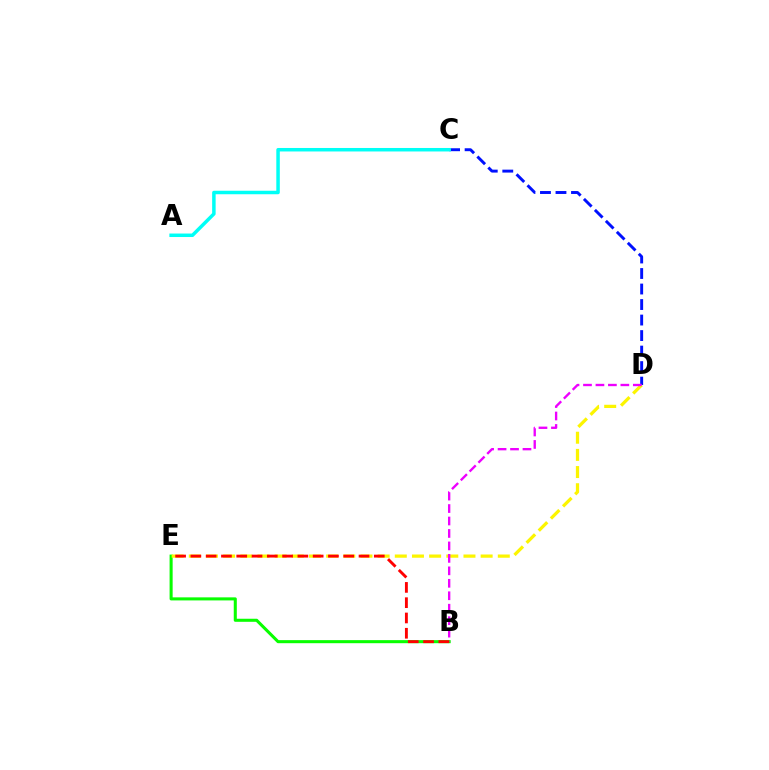{('B', 'E'): [{'color': '#08ff00', 'line_style': 'solid', 'thickness': 2.2}, {'color': '#ff0000', 'line_style': 'dashed', 'thickness': 2.08}], ('C', 'D'): [{'color': '#0010ff', 'line_style': 'dashed', 'thickness': 2.11}], ('D', 'E'): [{'color': '#fcf500', 'line_style': 'dashed', 'thickness': 2.33}], ('A', 'C'): [{'color': '#00fff6', 'line_style': 'solid', 'thickness': 2.51}], ('B', 'D'): [{'color': '#ee00ff', 'line_style': 'dashed', 'thickness': 1.69}]}